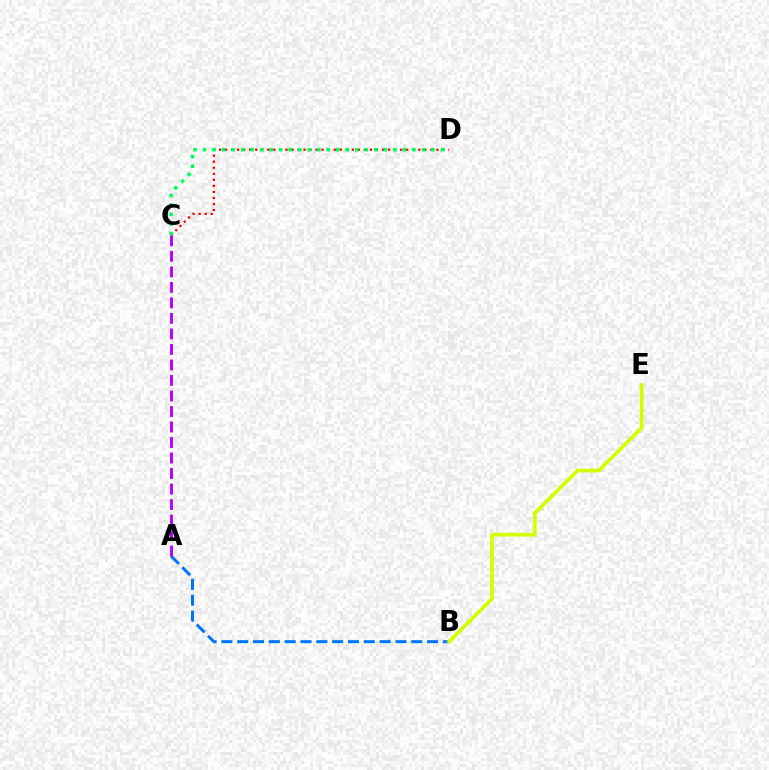{('A', 'B'): [{'color': '#0074ff', 'line_style': 'dashed', 'thickness': 2.15}], ('C', 'D'): [{'color': '#ff0000', 'line_style': 'dotted', 'thickness': 1.64}, {'color': '#00ff5c', 'line_style': 'dotted', 'thickness': 2.59}], ('B', 'E'): [{'color': '#d1ff00', 'line_style': 'solid', 'thickness': 2.69}], ('A', 'C'): [{'color': '#b900ff', 'line_style': 'dashed', 'thickness': 2.11}]}